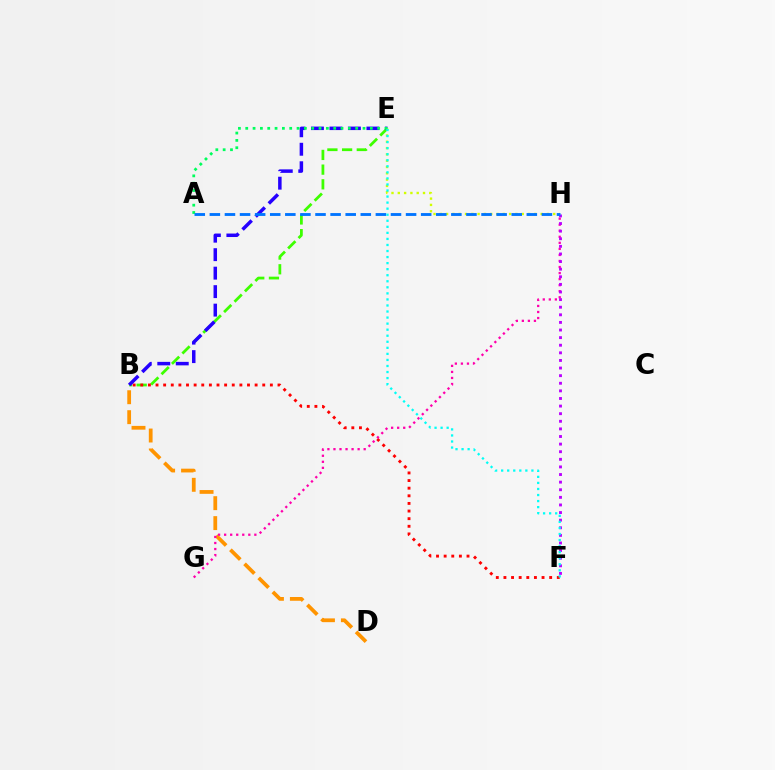{('B', 'E'): [{'color': '#3dff00', 'line_style': 'dashed', 'thickness': 2.0}, {'color': '#2500ff', 'line_style': 'dashed', 'thickness': 2.51}], ('B', 'F'): [{'color': '#ff0000', 'line_style': 'dotted', 'thickness': 2.07}], ('B', 'D'): [{'color': '#ff9400', 'line_style': 'dashed', 'thickness': 2.71}], ('E', 'H'): [{'color': '#d1ff00', 'line_style': 'dotted', 'thickness': 1.71}], ('A', 'E'): [{'color': '#00ff5c', 'line_style': 'dotted', 'thickness': 1.99}], ('G', 'H'): [{'color': '#ff00ac', 'line_style': 'dotted', 'thickness': 1.64}], ('F', 'H'): [{'color': '#b900ff', 'line_style': 'dotted', 'thickness': 2.07}], ('A', 'H'): [{'color': '#0074ff', 'line_style': 'dashed', 'thickness': 2.05}], ('E', 'F'): [{'color': '#00fff6', 'line_style': 'dotted', 'thickness': 1.64}]}